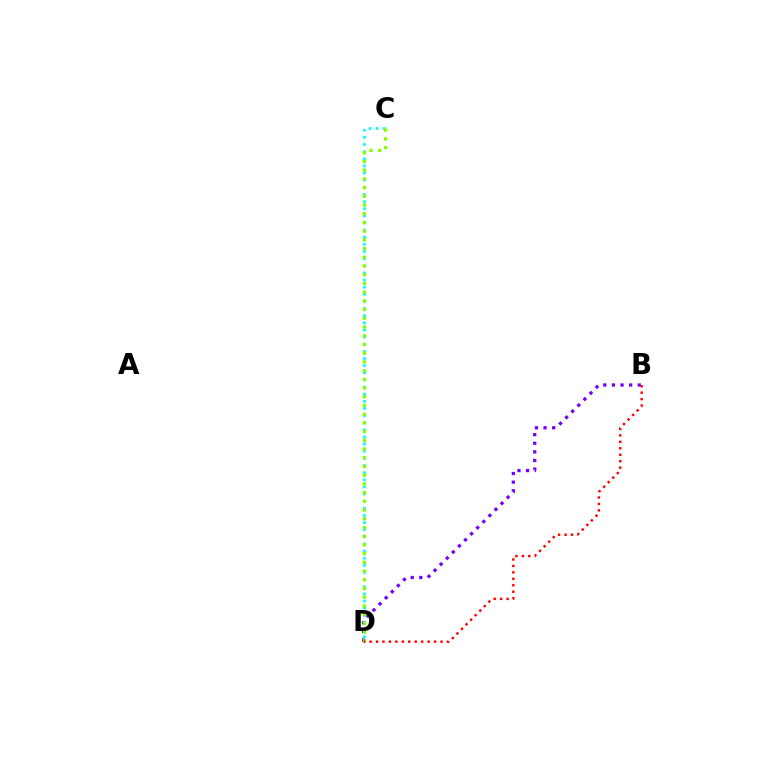{('B', 'D'): [{'color': '#7200ff', 'line_style': 'dotted', 'thickness': 2.34}, {'color': '#ff0000', 'line_style': 'dotted', 'thickness': 1.75}], ('C', 'D'): [{'color': '#00fff6', 'line_style': 'dotted', 'thickness': 1.94}, {'color': '#84ff00', 'line_style': 'dotted', 'thickness': 2.37}]}